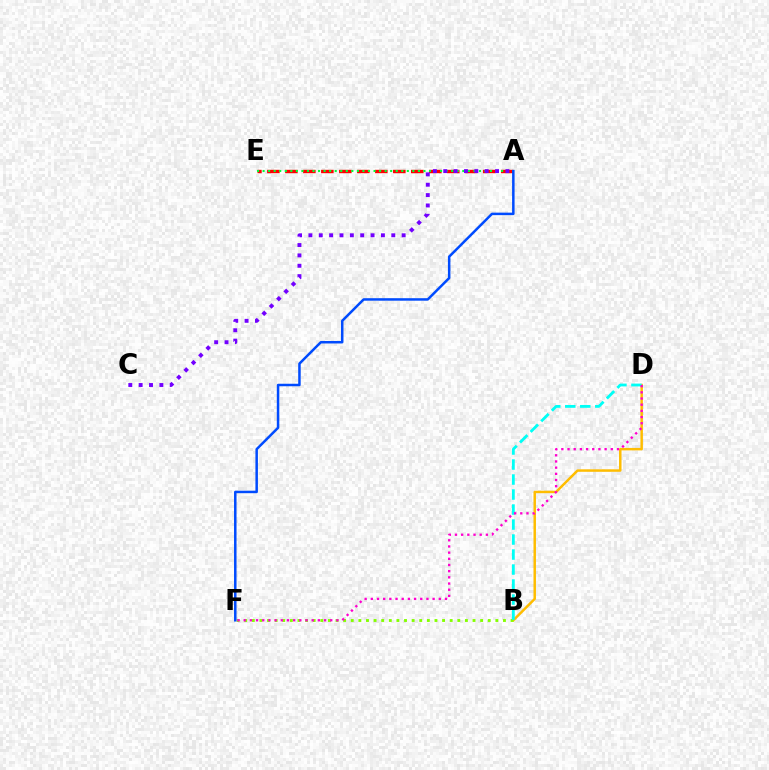{('B', 'D'): [{'color': '#ffbd00', 'line_style': 'solid', 'thickness': 1.78}, {'color': '#00fff6', 'line_style': 'dashed', 'thickness': 2.04}], ('B', 'F'): [{'color': '#84ff00', 'line_style': 'dotted', 'thickness': 2.07}], ('A', 'E'): [{'color': '#ff0000', 'line_style': 'dashed', 'thickness': 2.44}, {'color': '#00ff39', 'line_style': 'dotted', 'thickness': 1.51}], ('A', 'F'): [{'color': '#004bff', 'line_style': 'solid', 'thickness': 1.8}], ('A', 'C'): [{'color': '#7200ff', 'line_style': 'dotted', 'thickness': 2.81}], ('D', 'F'): [{'color': '#ff00cf', 'line_style': 'dotted', 'thickness': 1.68}]}